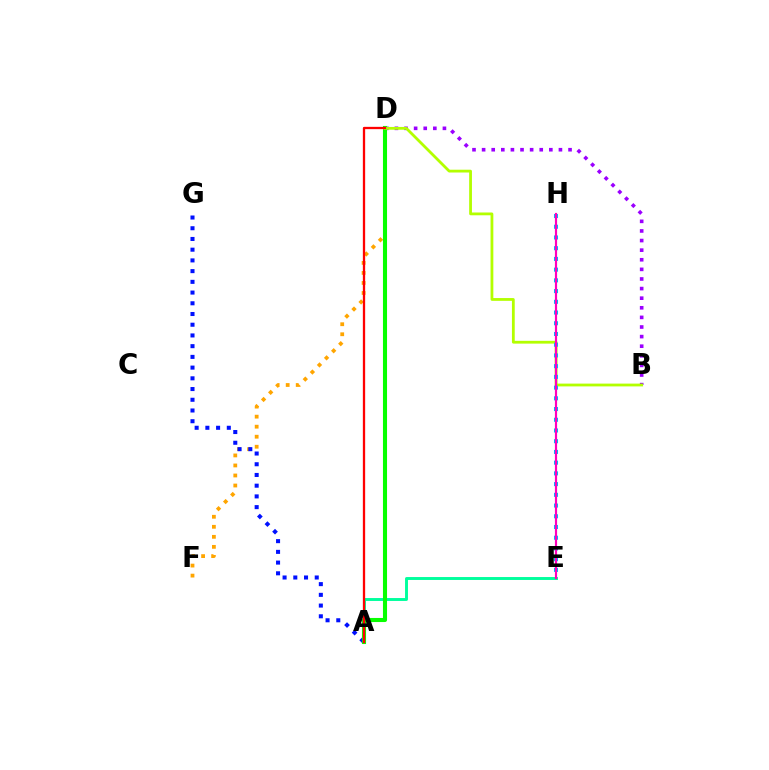{('B', 'D'): [{'color': '#9b00ff', 'line_style': 'dotted', 'thickness': 2.61}, {'color': '#b3ff00', 'line_style': 'solid', 'thickness': 2.01}], ('A', 'E'): [{'color': '#00ff9d', 'line_style': 'solid', 'thickness': 2.11}], ('D', 'F'): [{'color': '#ffa500', 'line_style': 'dotted', 'thickness': 2.72}], ('A', 'G'): [{'color': '#0010ff', 'line_style': 'dotted', 'thickness': 2.91}], ('A', 'D'): [{'color': '#08ff00', 'line_style': 'solid', 'thickness': 2.94}, {'color': '#ff0000', 'line_style': 'solid', 'thickness': 1.66}], ('E', 'H'): [{'color': '#00b5ff', 'line_style': 'dotted', 'thickness': 2.91}, {'color': '#ff00bd', 'line_style': 'solid', 'thickness': 1.57}]}